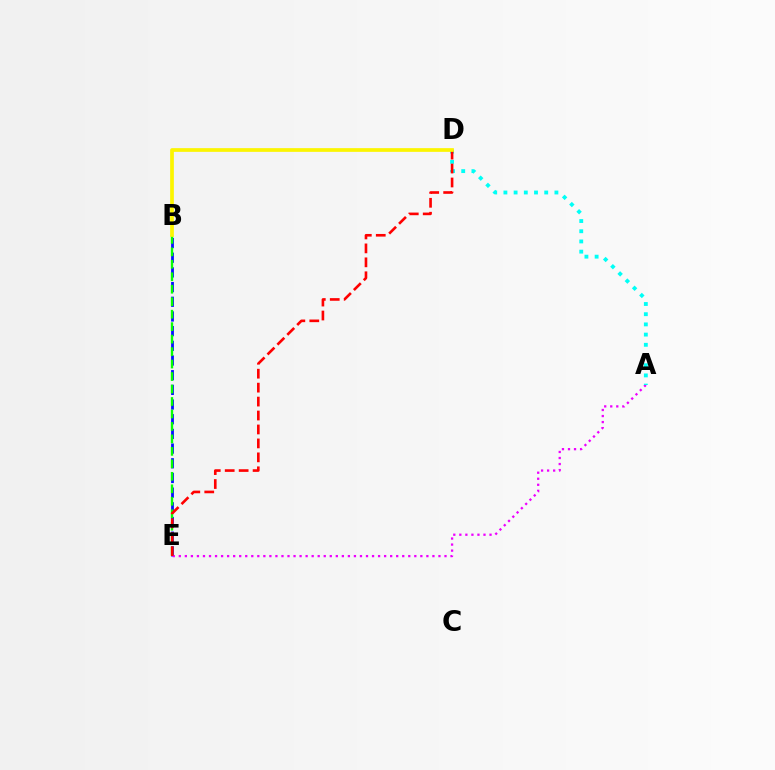{('B', 'E'): [{'color': '#0010ff', 'line_style': 'dashed', 'thickness': 1.99}, {'color': '#08ff00', 'line_style': 'dashed', 'thickness': 1.69}], ('A', 'E'): [{'color': '#ee00ff', 'line_style': 'dotted', 'thickness': 1.64}], ('A', 'D'): [{'color': '#00fff6', 'line_style': 'dotted', 'thickness': 2.77}], ('D', 'E'): [{'color': '#ff0000', 'line_style': 'dashed', 'thickness': 1.89}], ('B', 'D'): [{'color': '#fcf500', 'line_style': 'solid', 'thickness': 2.67}]}